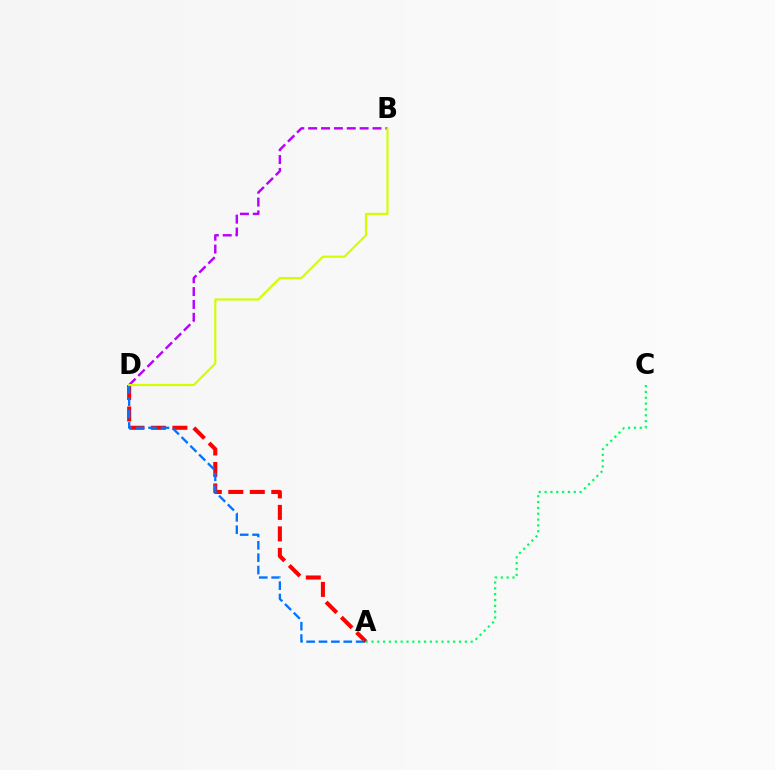{('B', 'D'): [{'color': '#b900ff', 'line_style': 'dashed', 'thickness': 1.75}, {'color': '#d1ff00', 'line_style': 'solid', 'thickness': 1.56}], ('A', 'D'): [{'color': '#ff0000', 'line_style': 'dashed', 'thickness': 2.92}, {'color': '#0074ff', 'line_style': 'dashed', 'thickness': 1.68}], ('A', 'C'): [{'color': '#00ff5c', 'line_style': 'dotted', 'thickness': 1.59}]}